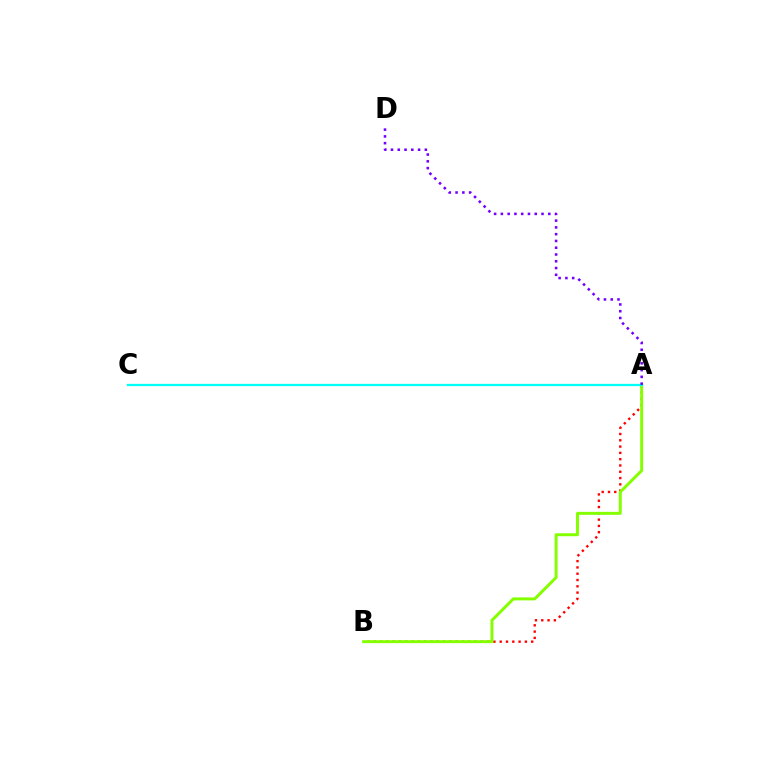{('A', 'B'): [{'color': '#ff0000', 'line_style': 'dotted', 'thickness': 1.71}, {'color': '#84ff00', 'line_style': 'solid', 'thickness': 2.13}], ('A', 'C'): [{'color': '#00fff6', 'line_style': 'solid', 'thickness': 1.63}], ('A', 'D'): [{'color': '#7200ff', 'line_style': 'dotted', 'thickness': 1.84}]}